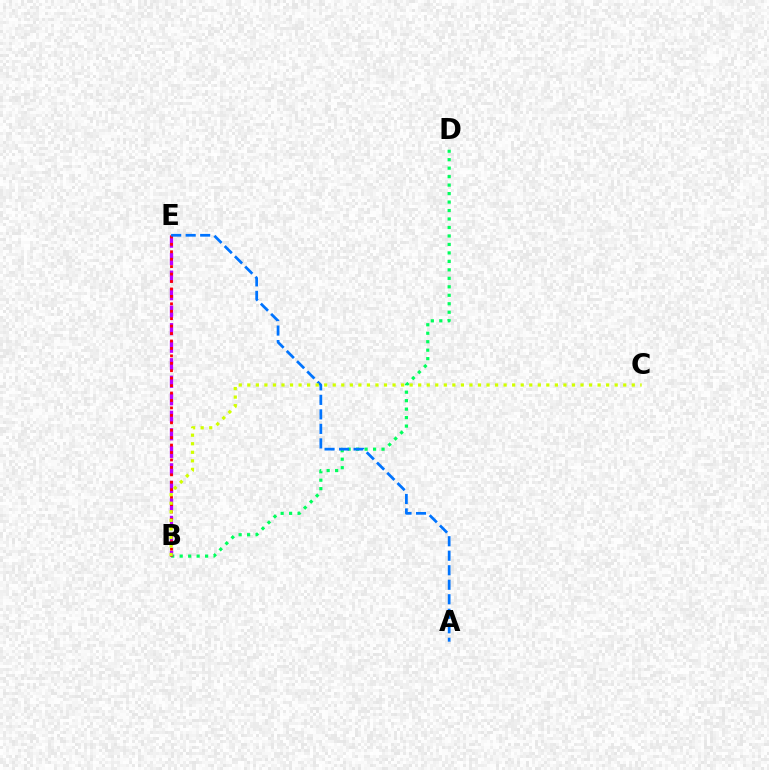{('B', 'D'): [{'color': '#00ff5c', 'line_style': 'dotted', 'thickness': 2.3}], ('B', 'E'): [{'color': '#b900ff', 'line_style': 'dashed', 'thickness': 2.38}, {'color': '#ff0000', 'line_style': 'dotted', 'thickness': 2.02}], ('A', 'E'): [{'color': '#0074ff', 'line_style': 'dashed', 'thickness': 1.97}], ('B', 'C'): [{'color': '#d1ff00', 'line_style': 'dotted', 'thickness': 2.32}]}